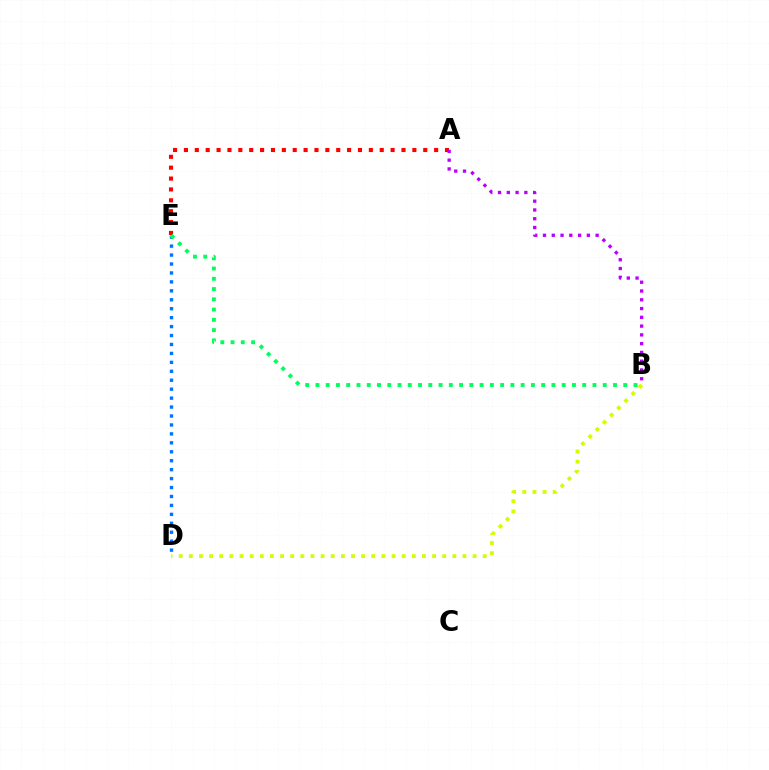{('D', 'E'): [{'color': '#0074ff', 'line_style': 'dotted', 'thickness': 2.43}], ('A', 'E'): [{'color': '#ff0000', 'line_style': 'dotted', 'thickness': 2.96}], ('B', 'E'): [{'color': '#00ff5c', 'line_style': 'dotted', 'thickness': 2.79}], ('A', 'B'): [{'color': '#b900ff', 'line_style': 'dotted', 'thickness': 2.38}], ('B', 'D'): [{'color': '#d1ff00', 'line_style': 'dotted', 'thickness': 2.75}]}